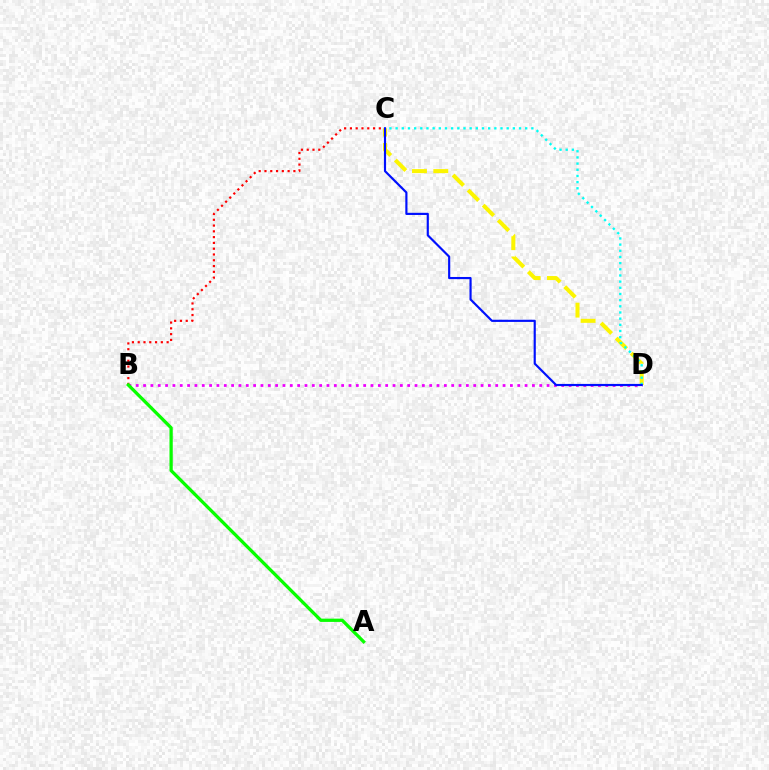{('C', 'D'): [{'color': '#fcf500', 'line_style': 'dashed', 'thickness': 2.89}, {'color': '#00fff6', 'line_style': 'dotted', 'thickness': 1.68}, {'color': '#0010ff', 'line_style': 'solid', 'thickness': 1.56}], ('B', 'D'): [{'color': '#ee00ff', 'line_style': 'dotted', 'thickness': 1.99}], ('B', 'C'): [{'color': '#ff0000', 'line_style': 'dotted', 'thickness': 1.57}], ('A', 'B'): [{'color': '#08ff00', 'line_style': 'solid', 'thickness': 2.35}]}